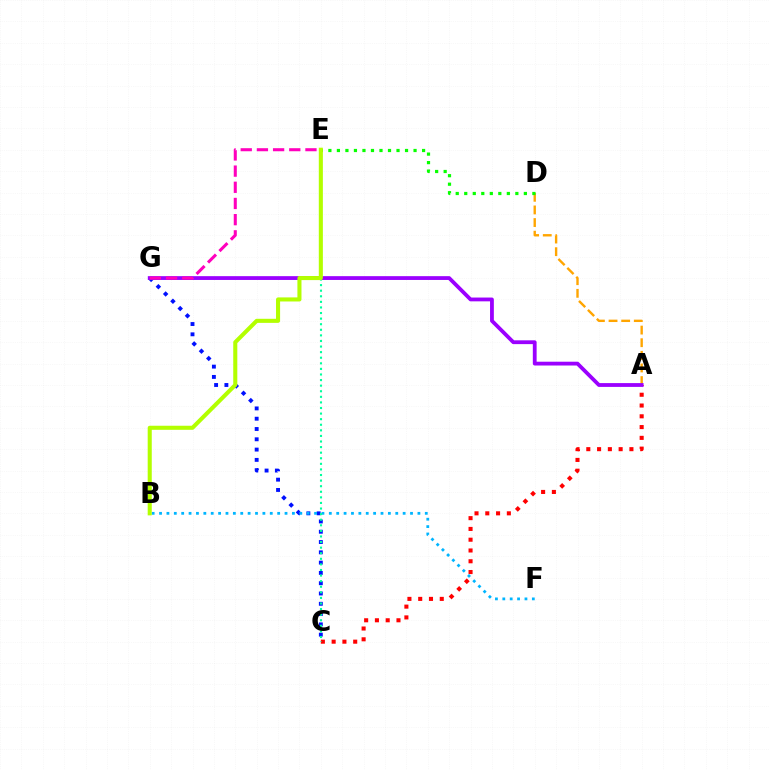{('C', 'G'): [{'color': '#0010ff', 'line_style': 'dotted', 'thickness': 2.8}], ('A', 'C'): [{'color': '#ff0000', 'line_style': 'dotted', 'thickness': 2.93}], ('A', 'D'): [{'color': '#ffa500', 'line_style': 'dashed', 'thickness': 1.72}], ('D', 'E'): [{'color': '#08ff00', 'line_style': 'dotted', 'thickness': 2.31}], ('A', 'G'): [{'color': '#9b00ff', 'line_style': 'solid', 'thickness': 2.74}], ('B', 'F'): [{'color': '#00b5ff', 'line_style': 'dotted', 'thickness': 2.01}], ('E', 'G'): [{'color': '#ff00bd', 'line_style': 'dashed', 'thickness': 2.2}], ('C', 'E'): [{'color': '#00ff9d', 'line_style': 'dotted', 'thickness': 1.52}], ('B', 'E'): [{'color': '#b3ff00', 'line_style': 'solid', 'thickness': 2.93}]}